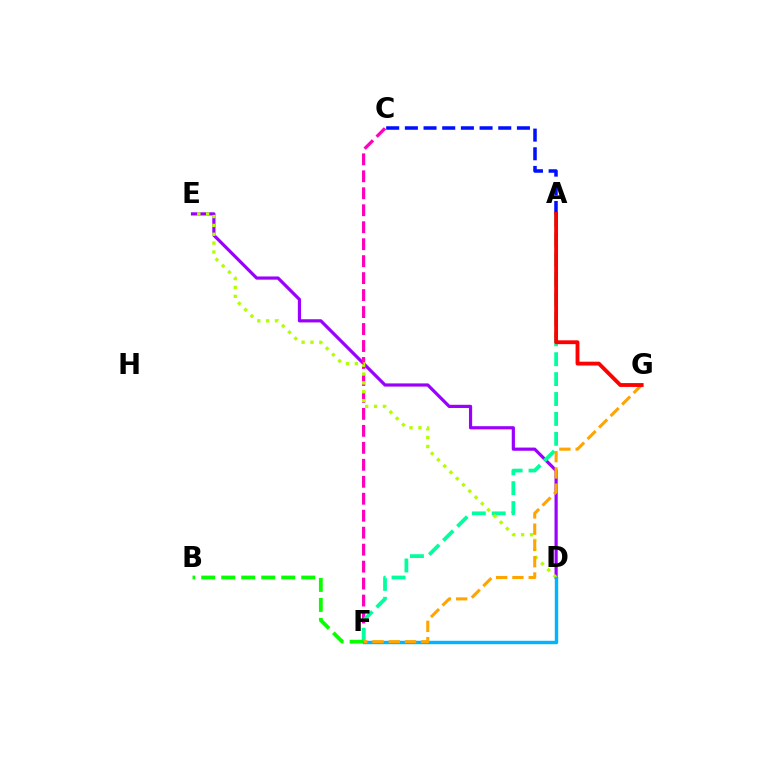{('D', 'E'): [{'color': '#9b00ff', 'line_style': 'solid', 'thickness': 2.3}, {'color': '#b3ff00', 'line_style': 'dotted', 'thickness': 2.41}], ('C', 'F'): [{'color': '#ff00bd', 'line_style': 'dashed', 'thickness': 2.31}], ('A', 'F'): [{'color': '#00ff9d', 'line_style': 'dashed', 'thickness': 2.7}], ('B', 'F'): [{'color': '#08ff00', 'line_style': 'dashed', 'thickness': 2.72}], ('A', 'C'): [{'color': '#0010ff', 'line_style': 'dashed', 'thickness': 2.54}], ('D', 'F'): [{'color': '#00b5ff', 'line_style': 'solid', 'thickness': 2.46}], ('F', 'G'): [{'color': '#ffa500', 'line_style': 'dashed', 'thickness': 2.21}], ('A', 'G'): [{'color': '#ff0000', 'line_style': 'solid', 'thickness': 2.77}]}